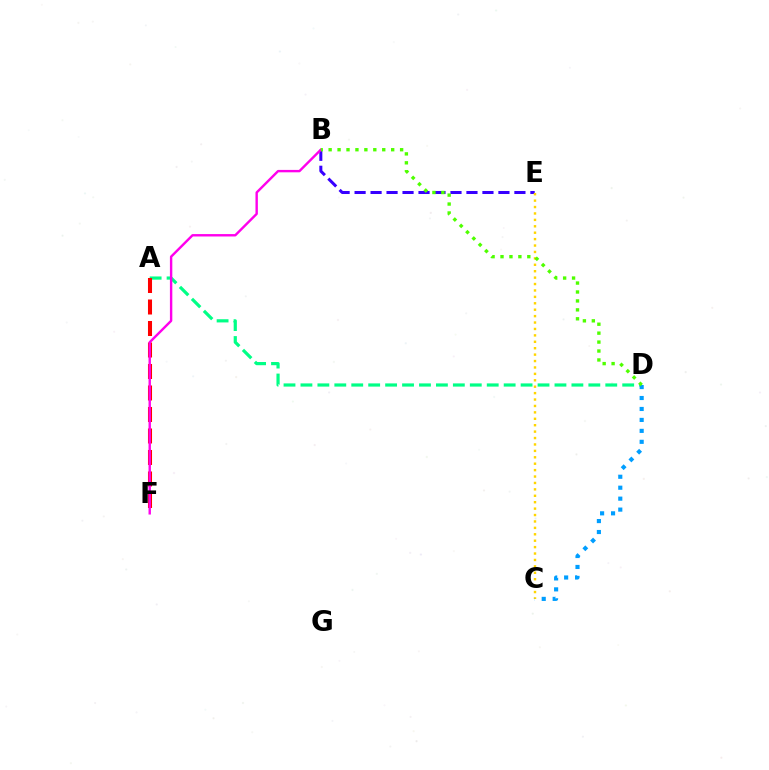{('A', 'D'): [{'color': '#00ff86', 'line_style': 'dashed', 'thickness': 2.3}], ('B', 'E'): [{'color': '#3700ff', 'line_style': 'dashed', 'thickness': 2.17}], ('C', 'E'): [{'color': '#ffd500', 'line_style': 'dotted', 'thickness': 1.74}], ('A', 'F'): [{'color': '#ff0000', 'line_style': 'dashed', 'thickness': 2.92}], ('C', 'D'): [{'color': '#009eff', 'line_style': 'dotted', 'thickness': 2.98}], ('B', 'F'): [{'color': '#ff00ed', 'line_style': 'solid', 'thickness': 1.73}], ('B', 'D'): [{'color': '#4fff00', 'line_style': 'dotted', 'thickness': 2.43}]}